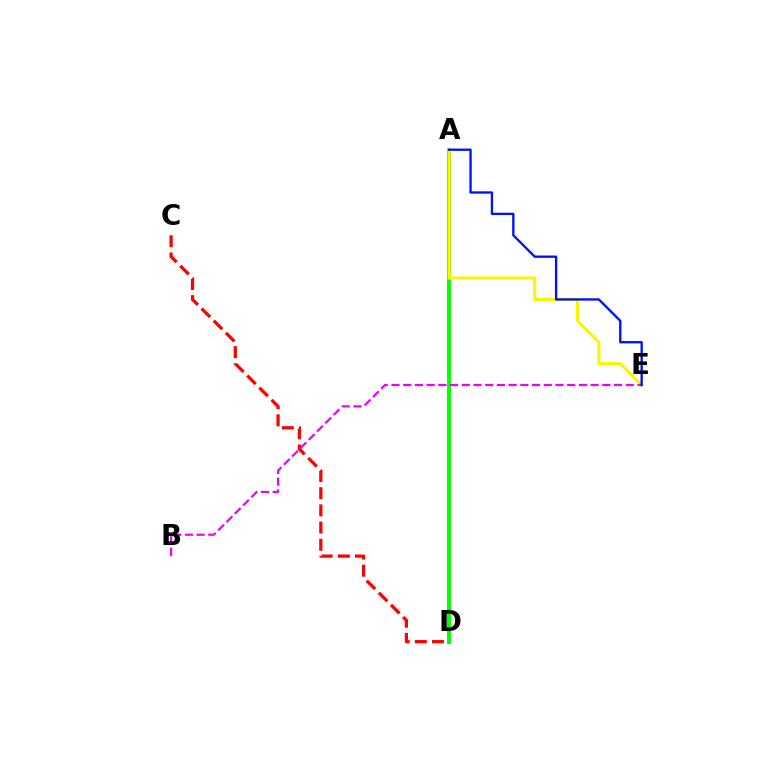{('A', 'D'): [{'color': '#00fff6', 'line_style': 'dotted', 'thickness': 1.61}, {'color': '#08ff00', 'line_style': 'solid', 'thickness': 2.88}], ('A', 'E'): [{'color': '#fcf500', 'line_style': 'solid', 'thickness': 2.23}, {'color': '#0010ff', 'line_style': 'solid', 'thickness': 1.68}], ('C', 'D'): [{'color': '#ff0000', 'line_style': 'dashed', 'thickness': 2.33}], ('B', 'E'): [{'color': '#ee00ff', 'line_style': 'dashed', 'thickness': 1.59}]}